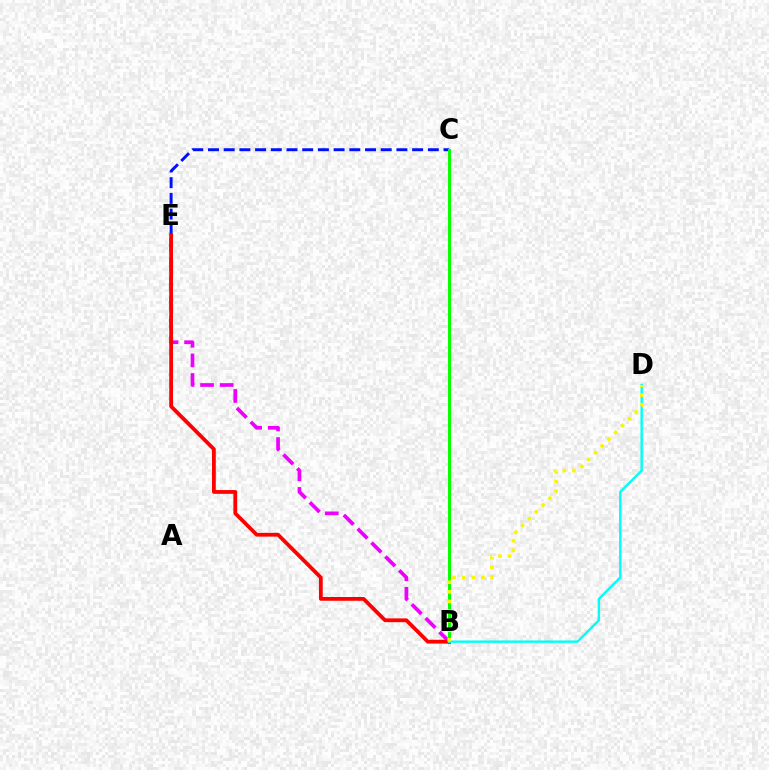{('C', 'E'): [{'color': '#0010ff', 'line_style': 'dashed', 'thickness': 2.13}], ('B', 'E'): [{'color': '#ee00ff', 'line_style': 'dashed', 'thickness': 2.66}, {'color': '#ff0000', 'line_style': 'solid', 'thickness': 2.72}], ('B', 'C'): [{'color': '#08ff00', 'line_style': 'solid', 'thickness': 2.16}], ('B', 'D'): [{'color': '#00fff6', 'line_style': 'solid', 'thickness': 1.73}, {'color': '#fcf500', 'line_style': 'dotted', 'thickness': 2.61}]}